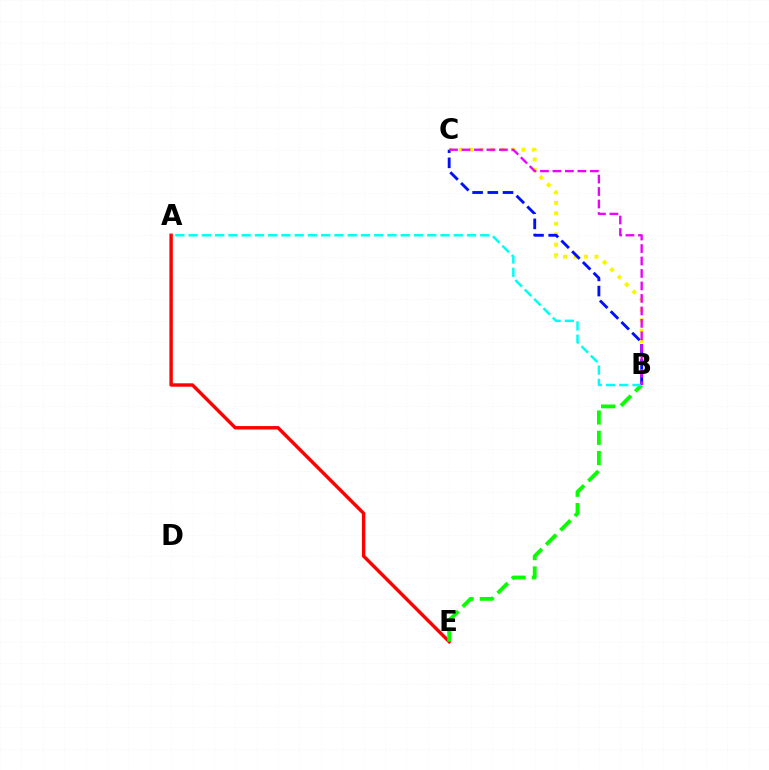{('B', 'C'): [{'color': '#fcf500', 'line_style': 'dotted', 'thickness': 2.84}, {'color': '#0010ff', 'line_style': 'dashed', 'thickness': 2.06}, {'color': '#ee00ff', 'line_style': 'dashed', 'thickness': 1.69}], ('A', 'E'): [{'color': '#ff0000', 'line_style': 'solid', 'thickness': 2.45}], ('B', 'E'): [{'color': '#08ff00', 'line_style': 'dashed', 'thickness': 2.75}], ('A', 'B'): [{'color': '#00fff6', 'line_style': 'dashed', 'thickness': 1.8}]}